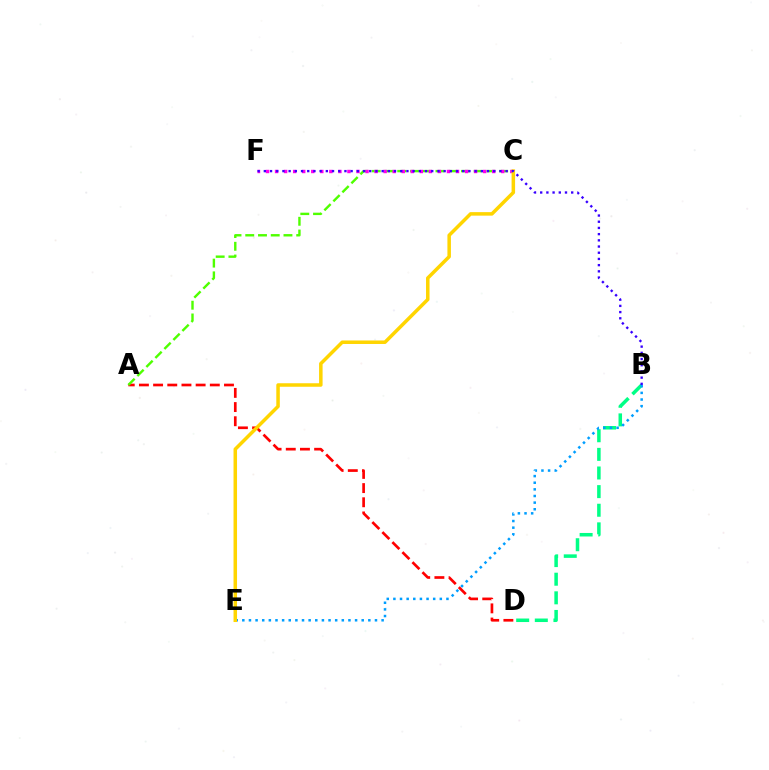{('A', 'D'): [{'color': '#ff0000', 'line_style': 'dashed', 'thickness': 1.93}], ('A', 'C'): [{'color': '#4fff00', 'line_style': 'dashed', 'thickness': 1.73}], ('B', 'D'): [{'color': '#00ff86', 'line_style': 'dashed', 'thickness': 2.53}], ('B', 'E'): [{'color': '#009eff', 'line_style': 'dotted', 'thickness': 1.8}], ('C', 'F'): [{'color': '#ff00ed', 'line_style': 'dotted', 'thickness': 2.46}], ('C', 'E'): [{'color': '#ffd500', 'line_style': 'solid', 'thickness': 2.53}], ('B', 'F'): [{'color': '#3700ff', 'line_style': 'dotted', 'thickness': 1.68}]}